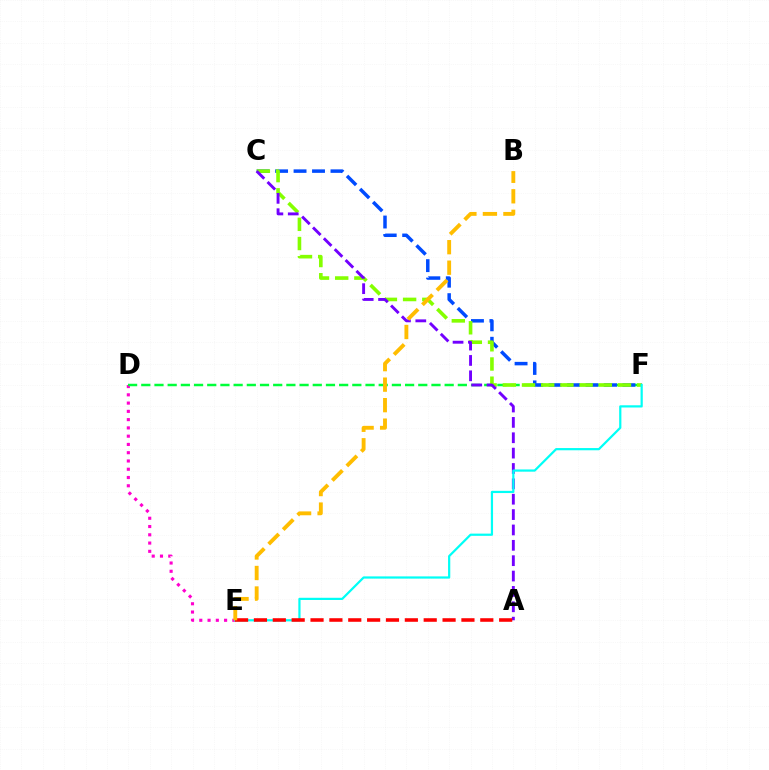{('D', 'E'): [{'color': '#ff00cf', 'line_style': 'dotted', 'thickness': 2.25}], ('D', 'F'): [{'color': '#00ff39', 'line_style': 'dashed', 'thickness': 1.79}], ('C', 'F'): [{'color': '#004bff', 'line_style': 'dashed', 'thickness': 2.51}, {'color': '#84ff00', 'line_style': 'dashed', 'thickness': 2.61}], ('A', 'C'): [{'color': '#7200ff', 'line_style': 'dashed', 'thickness': 2.09}], ('E', 'F'): [{'color': '#00fff6', 'line_style': 'solid', 'thickness': 1.6}], ('A', 'E'): [{'color': '#ff0000', 'line_style': 'dashed', 'thickness': 2.56}], ('B', 'E'): [{'color': '#ffbd00', 'line_style': 'dashed', 'thickness': 2.79}]}